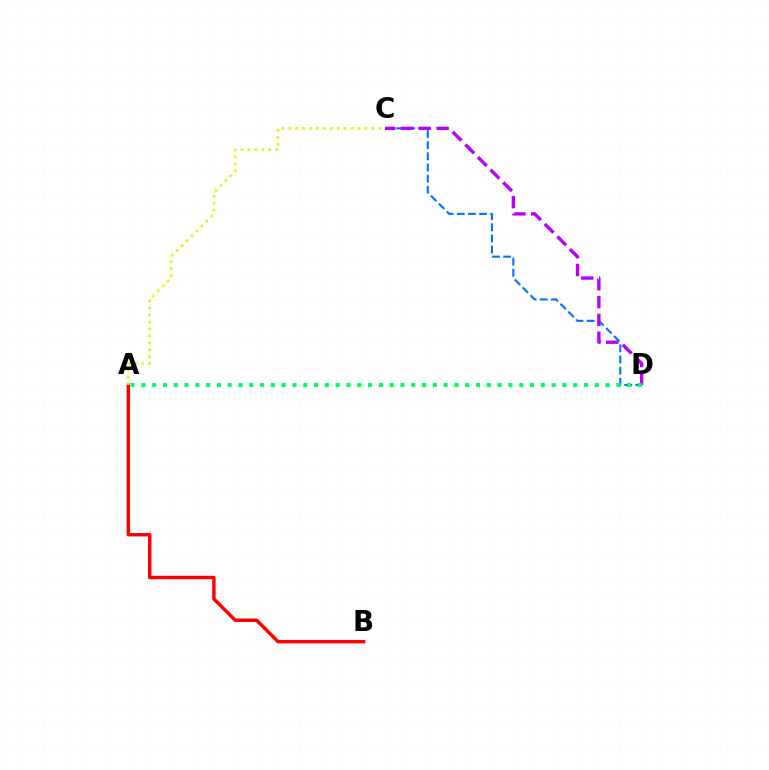{('C', 'D'): [{'color': '#0074ff', 'line_style': 'dashed', 'thickness': 1.51}, {'color': '#b900ff', 'line_style': 'dashed', 'thickness': 2.42}], ('A', 'B'): [{'color': '#ff0000', 'line_style': 'solid', 'thickness': 2.48}], ('A', 'C'): [{'color': '#d1ff00', 'line_style': 'dotted', 'thickness': 1.88}], ('A', 'D'): [{'color': '#00ff5c', 'line_style': 'dotted', 'thickness': 2.93}]}